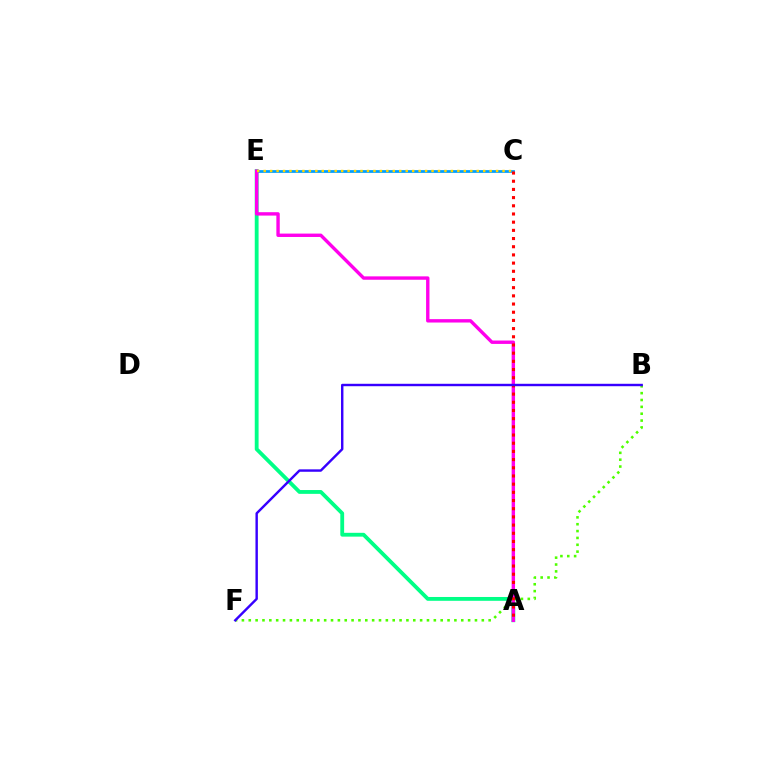{('A', 'E'): [{'color': '#00ff86', 'line_style': 'solid', 'thickness': 2.75}, {'color': '#ff00ed', 'line_style': 'solid', 'thickness': 2.44}], ('C', 'E'): [{'color': '#009eff', 'line_style': 'solid', 'thickness': 1.99}, {'color': '#ffd500', 'line_style': 'dotted', 'thickness': 1.75}], ('B', 'F'): [{'color': '#4fff00', 'line_style': 'dotted', 'thickness': 1.86}, {'color': '#3700ff', 'line_style': 'solid', 'thickness': 1.74}], ('A', 'C'): [{'color': '#ff0000', 'line_style': 'dotted', 'thickness': 2.22}]}